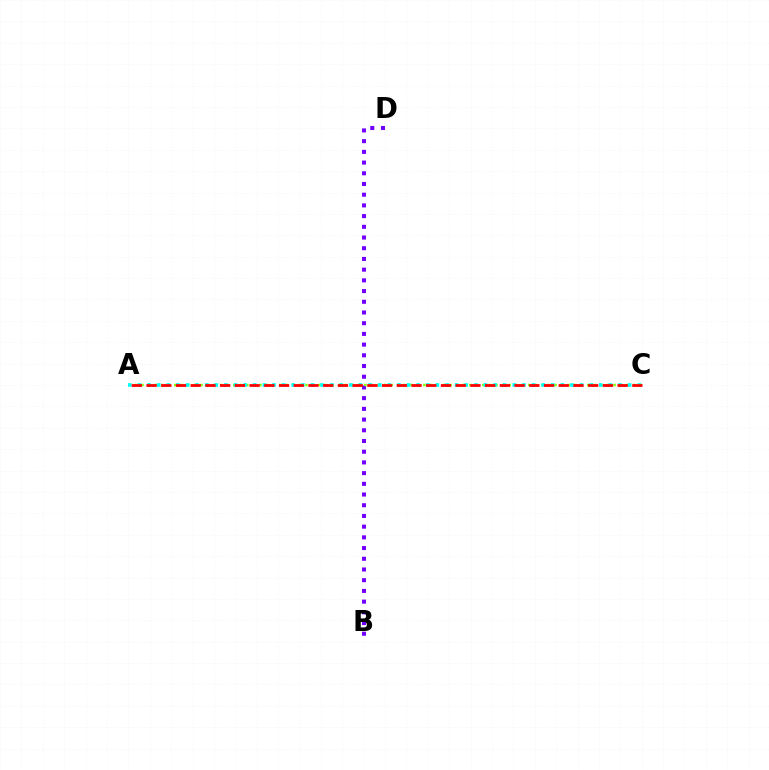{('B', 'D'): [{'color': '#7200ff', 'line_style': 'dotted', 'thickness': 2.91}], ('A', 'C'): [{'color': '#84ff00', 'line_style': 'dotted', 'thickness': 1.78}, {'color': '#00fff6', 'line_style': 'dotted', 'thickness': 2.61}, {'color': '#ff0000', 'line_style': 'dashed', 'thickness': 2.0}]}